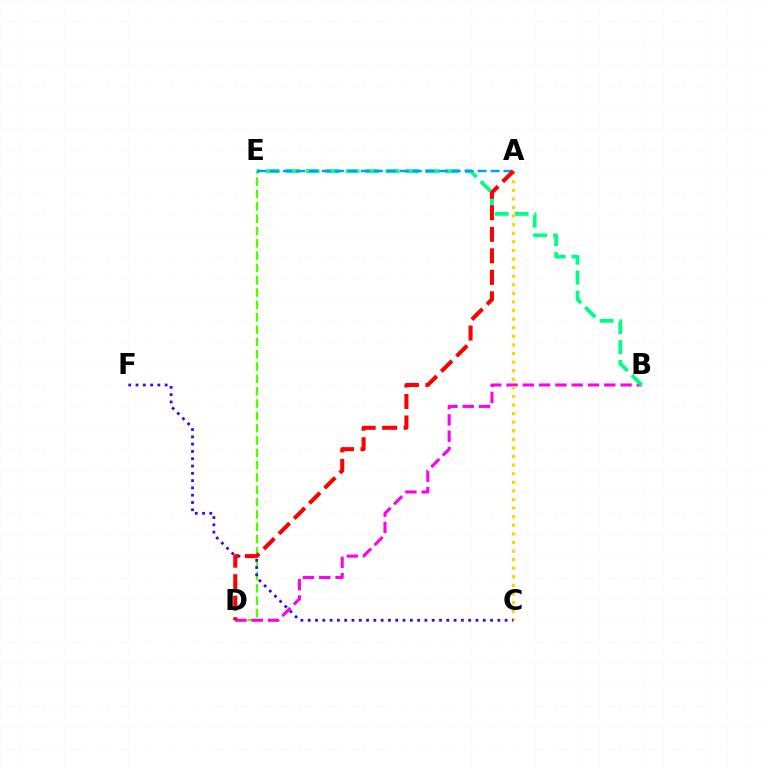{('D', 'E'): [{'color': '#4fff00', 'line_style': 'dashed', 'thickness': 1.67}], ('B', 'D'): [{'color': '#ff00ed', 'line_style': 'dashed', 'thickness': 2.21}], ('B', 'E'): [{'color': '#00ff86', 'line_style': 'dashed', 'thickness': 2.71}], ('A', 'C'): [{'color': '#ffd500', 'line_style': 'dotted', 'thickness': 2.33}], ('C', 'F'): [{'color': '#3700ff', 'line_style': 'dotted', 'thickness': 1.98}], ('A', 'E'): [{'color': '#009eff', 'line_style': 'dashed', 'thickness': 1.76}], ('A', 'D'): [{'color': '#ff0000', 'line_style': 'dashed', 'thickness': 2.92}]}